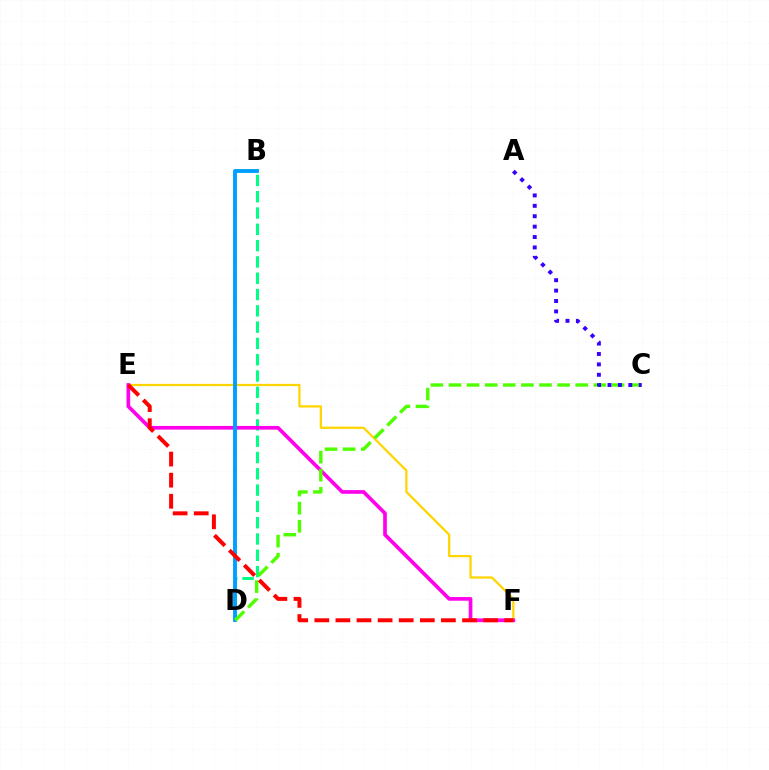{('E', 'F'): [{'color': '#ffd500', 'line_style': 'solid', 'thickness': 1.62}, {'color': '#ff00ed', 'line_style': 'solid', 'thickness': 2.64}, {'color': '#ff0000', 'line_style': 'dashed', 'thickness': 2.87}], ('B', 'D'): [{'color': '#00ff86', 'line_style': 'dashed', 'thickness': 2.21}, {'color': '#009eff', 'line_style': 'solid', 'thickness': 2.78}], ('C', 'D'): [{'color': '#4fff00', 'line_style': 'dashed', 'thickness': 2.46}], ('A', 'C'): [{'color': '#3700ff', 'line_style': 'dotted', 'thickness': 2.83}]}